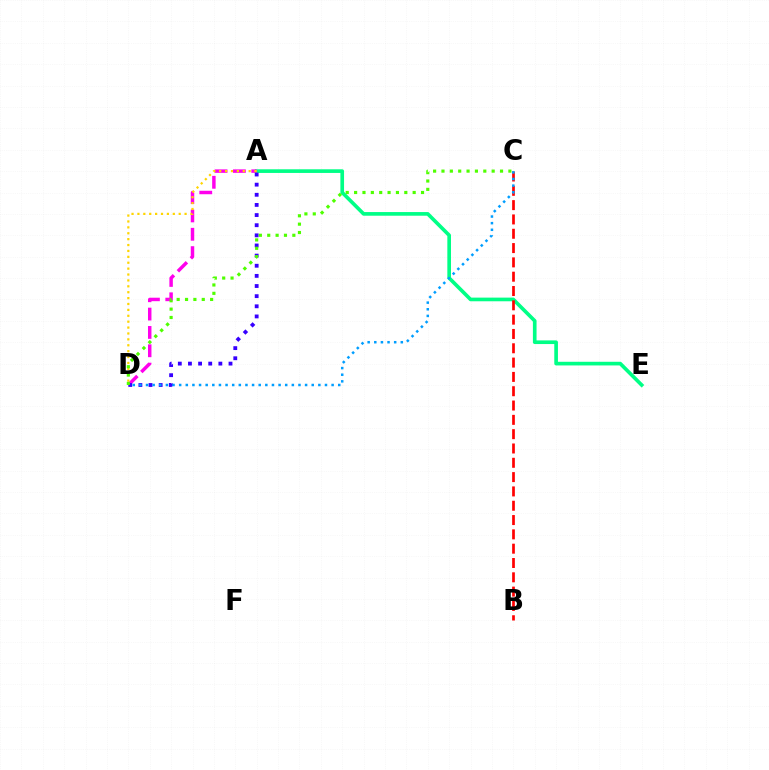{('A', 'E'): [{'color': '#00ff86', 'line_style': 'solid', 'thickness': 2.63}], ('A', 'D'): [{'color': '#ff00ed', 'line_style': 'dashed', 'thickness': 2.49}, {'color': '#3700ff', 'line_style': 'dotted', 'thickness': 2.75}, {'color': '#ffd500', 'line_style': 'dotted', 'thickness': 1.6}], ('B', 'C'): [{'color': '#ff0000', 'line_style': 'dashed', 'thickness': 1.94}], ('C', 'D'): [{'color': '#009eff', 'line_style': 'dotted', 'thickness': 1.8}, {'color': '#4fff00', 'line_style': 'dotted', 'thickness': 2.27}]}